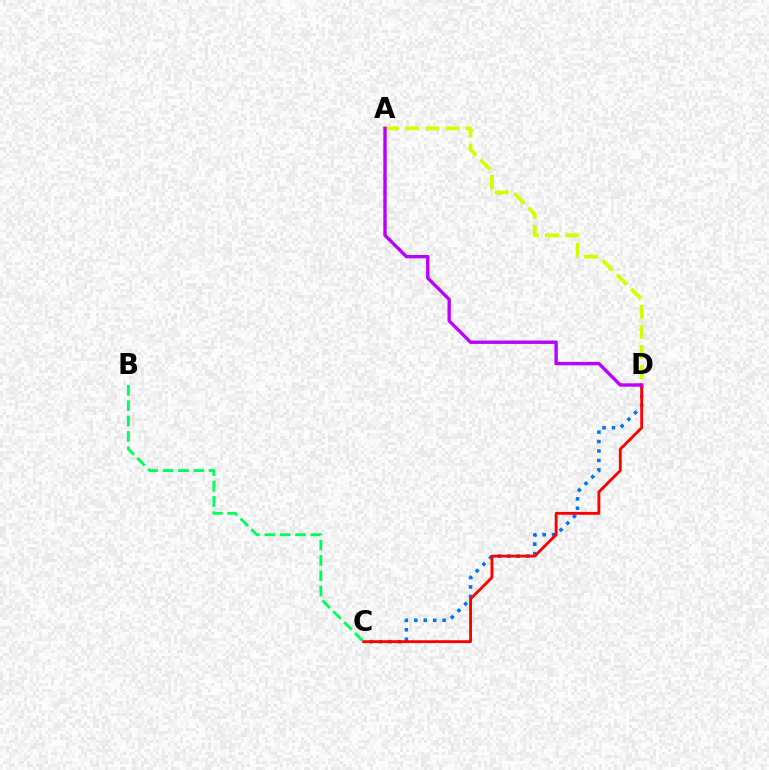{('C', 'D'): [{'color': '#0074ff', 'line_style': 'dotted', 'thickness': 2.57}, {'color': '#ff0000', 'line_style': 'solid', 'thickness': 2.07}], ('A', 'D'): [{'color': '#d1ff00', 'line_style': 'dashed', 'thickness': 2.74}, {'color': '#b900ff', 'line_style': 'solid', 'thickness': 2.43}], ('B', 'C'): [{'color': '#00ff5c', 'line_style': 'dashed', 'thickness': 2.08}]}